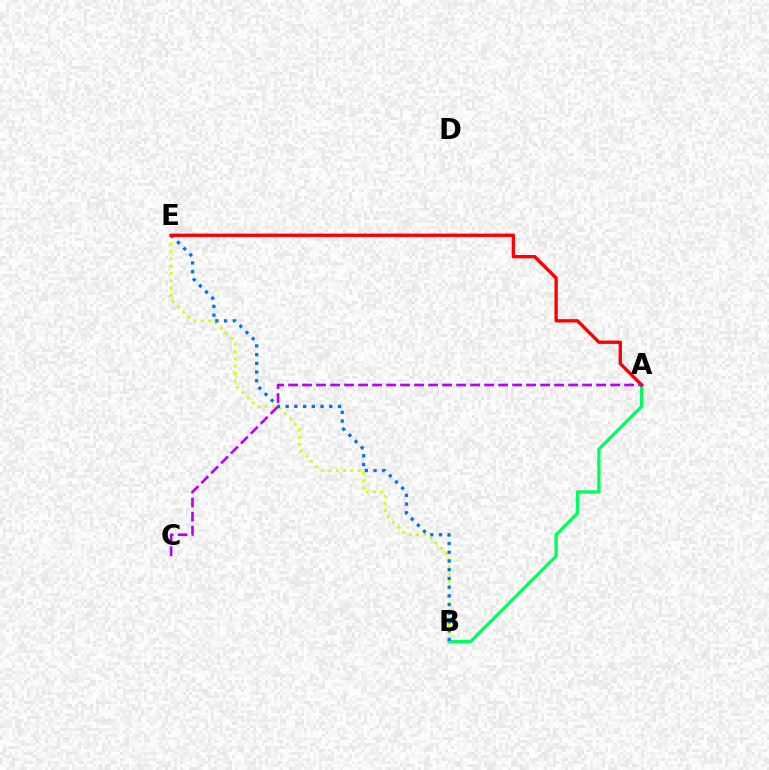{('A', 'B'): [{'color': '#00ff5c', 'line_style': 'solid', 'thickness': 2.37}], ('B', 'E'): [{'color': '#d1ff00', 'line_style': 'dotted', 'thickness': 1.99}, {'color': '#0074ff', 'line_style': 'dotted', 'thickness': 2.37}], ('A', 'E'): [{'color': '#ff0000', 'line_style': 'solid', 'thickness': 2.42}], ('A', 'C'): [{'color': '#b900ff', 'line_style': 'dashed', 'thickness': 1.9}]}